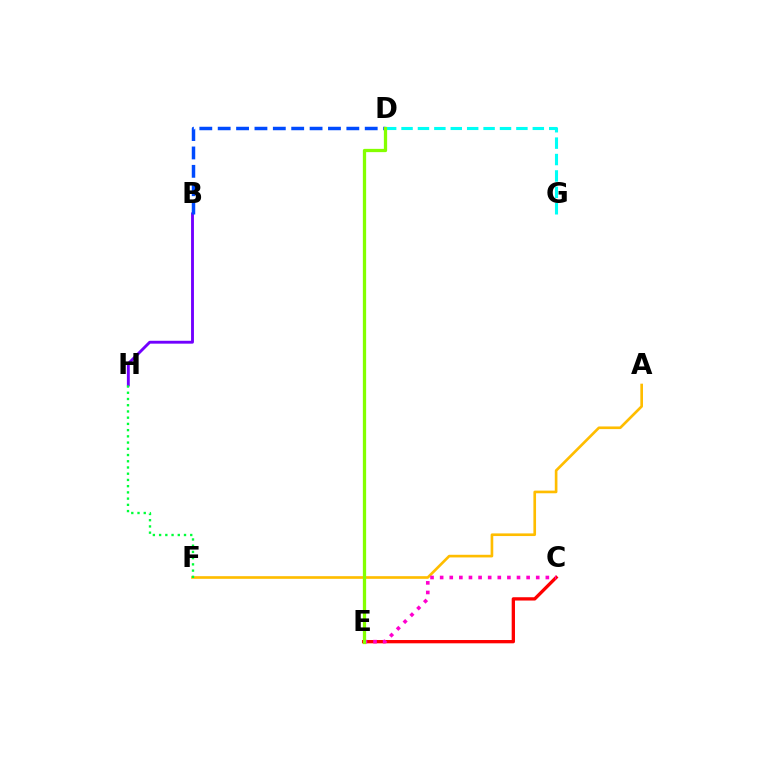{('B', 'H'): [{'color': '#7200ff', 'line_style': 'solid', 'thickness': 2.07}], ('B', 'D'): [{'color': '#004bff', 'line_style': 'dashed', 'thickness': 2.5}], ('A', 'F'): [{'color': '#ffbd00', 'line_style': 'solid', 'thickness': 1.91}], ('C', 'E'): [{'color': '#ff0000', 'line_style': 'solid', 'thickness': 2.37}, {'color': '#ff00cf', 'line_style': 'dotted', 'thickness': 2.61}], ('D', 'G'): [{'color': '#00fff6', 'line_style': 'dashed', 'thickness': 2.23}], ('F', 'H'): [{'color': '#00ff39', 'line_style': 'dotted', 'thickness': 1.69}], ('D', 'E'): [{'color': '#84ff00', 'line_style': 'solid', 'thickness': 2.36}]}